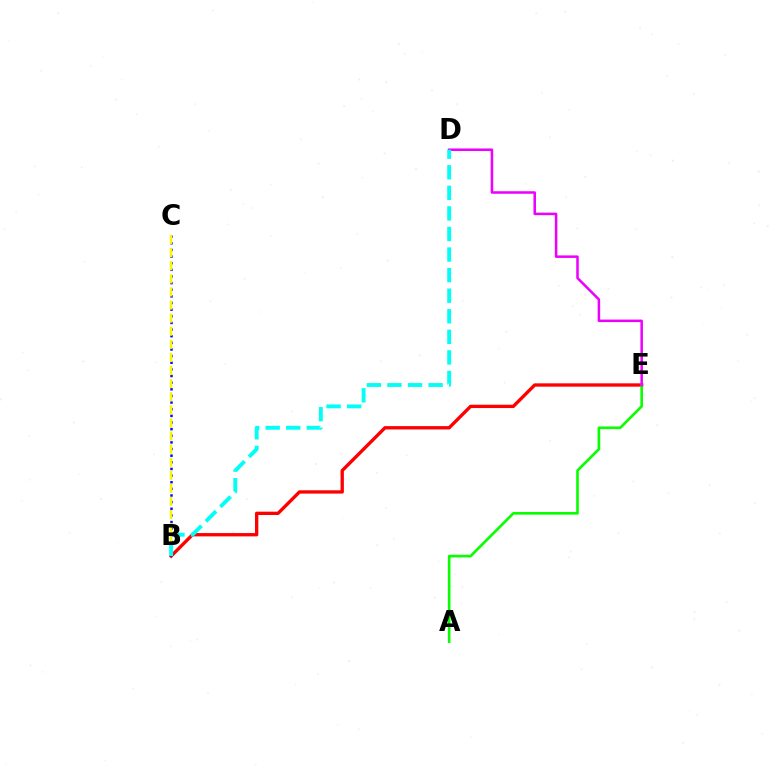{('B', 'E'): [{'color': '#ff0000', 'line_style': 'solid', 'thickness': 2.4}], ('A', 'E'): [{'color': '#08ff00', 'line_style': 'solid', 'thickness': 1.9}], ('B', 'C'): [{'color': '#0010ff', 'line_style': 'dotted', 'thickness': 1.8}, {'color': '#fcf500', 'line_style': 'dashed', 'thickness': 1.78}], ('D', 'E'): [{'color': '#ee00ff', 'line_style': 'solid', 'thickness': 1.82}], ('B', 'D'): [{'color': '#00fff6', 'line_style': 'dashed', 'thickness': 2.79}]}